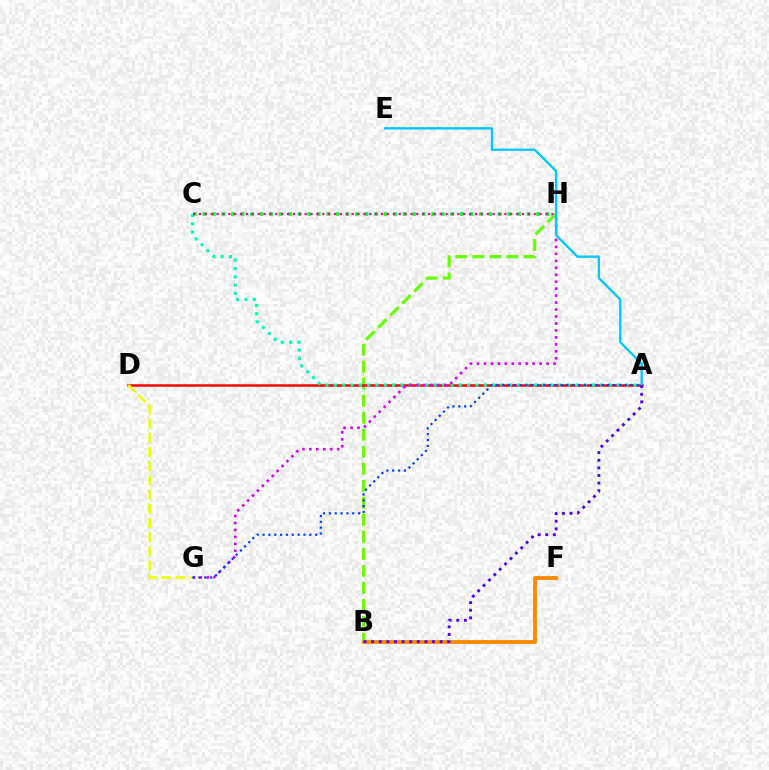{('B', 'H'): [{'color': '#66ff00', 'line_style': 'dashed', 'thickness': 2.31}], ('B', 'F'): [{'color': '#ff8800', 'line_style': 'solid', 'thickness': 2.76}], ('A', 'D'): [{'color': '#ff0000', 'line_style': 'solid', 'thickness': 1.8}], ('A', 'C'): [{'color': '#00ffaf', 'line_style': 'dotted', 'thickness': 2.26}], ('C', 'H'): [{'color': '#00ff27', 'line_style': 'dotted', 'thickness': 2.59}, {'color': '#ff00a0', 'line_style': 'dotted', 'thickness': 1.6}], ('G', 'H'): [{'color': '#d600ff', 'line_style': 'dotted', 'thickness': 1.89}], ('D', 'G'): [{'color': '#eeff00', 'line_style': 'dashed', 'thickness': 1.93}], ('A', 'E'): [{'color': '#00c7ff', 'line_style': 'solid', 'thickness': 1.7}], ('A', 'B'): [{'color': '#4f00ff', 'line_style': 'dotted', 'thickness': 2.07}], ('A', 'G'): [{'color': '#003fff', 'line_style': 'dotted', 'thickness': 1.59}]}